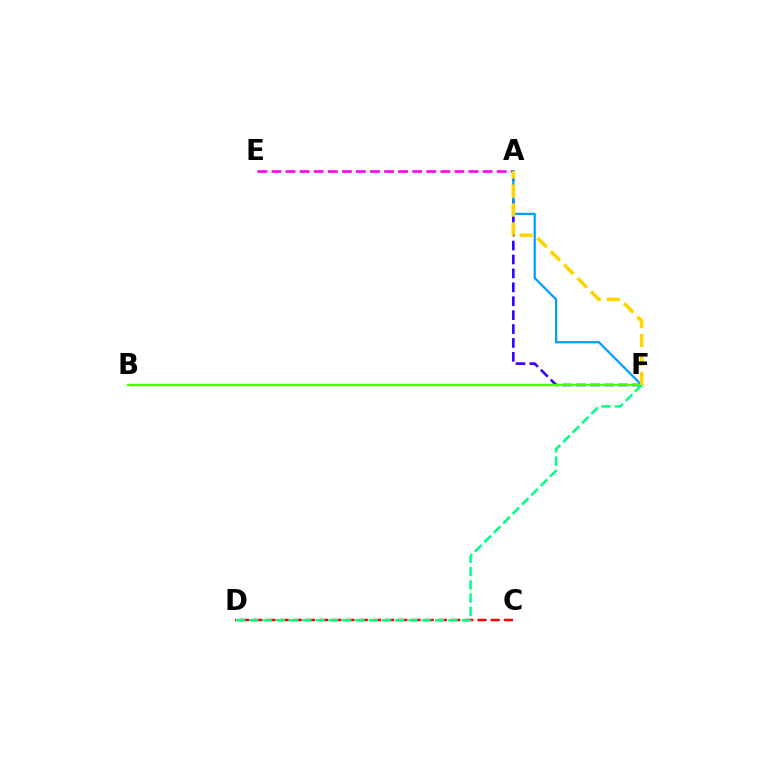{('A', 'F'): [{'color': '#3700ff', 'line_style': 'dashed', 'thickness': 1.89}, {'color': '#009eff', 'line_style': 'solid', 'thickness': 1.62}, {'color': '#ffd500', 'line_style': 'dashed', 'thickness': 2.58}], ('A', 'E'): [{'color': '#ff00ed', 'line_style': 'dashed', 'thickness': 1.91}], ('B', 'F'): [{'color': '#4fff00', 'line_style': 'solid', 'thickness': 1.7}], ('C', 'D'): [{'color': '#ff0000', 'line_style': 'dashed', 'thickness': 1.79}], ('D', 'F'): [{'color': '#00ff86', 'line_style': 'dashed', 'thickness': 1.8}]}